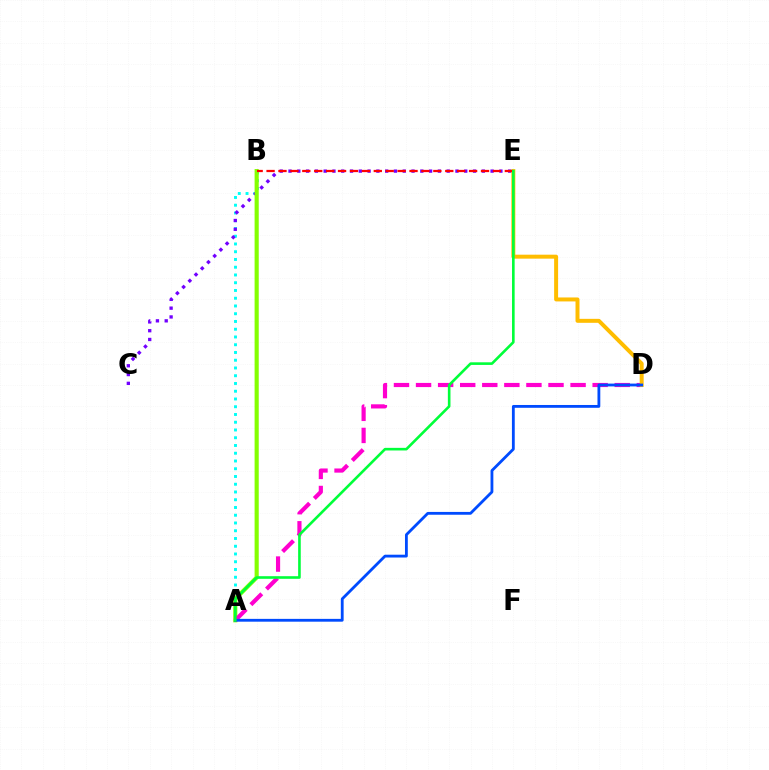{('A', 'B'): [{'color': '#00fff6', 'line_style': 'dotted', 'thickness': 2.11}, {'color': '#84ff00', 'line_style': 'solid', 'thickness': 2.98}], ('C', 'E'): [{'color': '#7200ff', 'line_style': 'dotted', 'thickness': 2.39}], ('A', 'D'): [{'color': '#ff00cf', 'line_style': 'dashed', 'thickness': 3.0}, {'color': '#004bff', 'line_style': 'solid', 'thickness': 2.03}], ('D', 'E'): [{'color': '#ffbd00', 'line_style': 'solid', 'thickness': 2.86}], ('B', 'E'): [{'color': '#ff0000', 'line_style': 'dashed', 'thickness': 1.62}], ('A', 'E'): [{'color': '#00ff39', 'line_style': 'solid', 'thickness': 1.89}]}